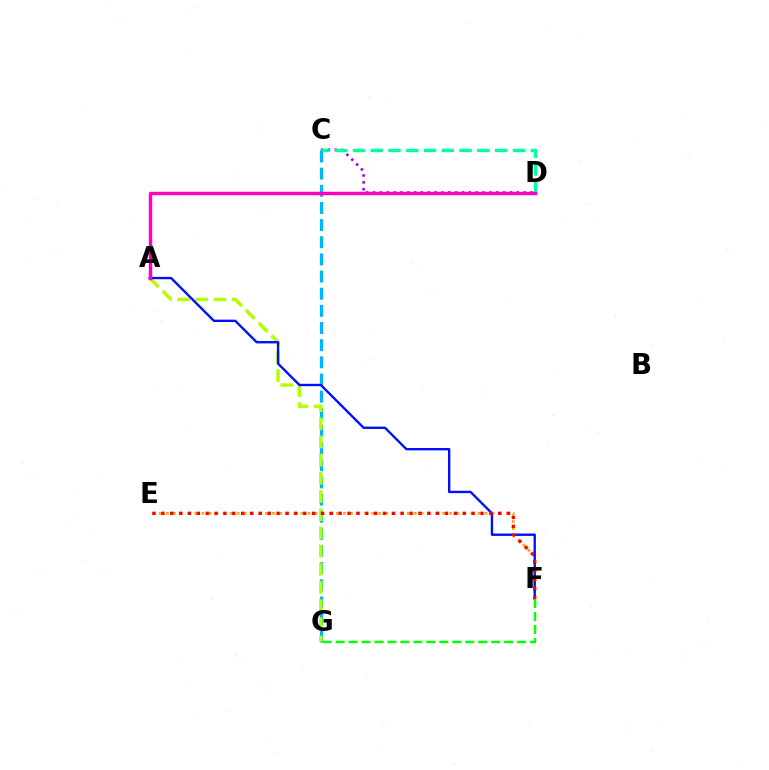{('C', 'G'): [{'color': '#00b5ff', 'line_style': 'dashed', 'thickness': 2.33}], ('C', 'D'): [{'color': '#9b00ff', 'line_style': 'dotted', 'thickness': 1.86}, {'color': '#00ff9d', 'line_style': 'dashed', 'thickness': 2.42}], ('A', 'G'): [{'color': '#b3ff00', 'line_style': 'dashed', 'thickness': 2.47}], ('E', 'F'): [{'color': '#ffa500', 'line_style': 'dotted', 'thickness': 1.92}, {'color': '#ff0000', 'line_style': 'dotted', 'thickness': 2.41}], ('A', 'F'): [{'color': '#0010ff', 'line_style': 'solid', 'thickness': 1.7}], ('A', 'D'): [{'color': '#ff00bd', 'line_style': 'solid', 'thickness': 2.49}], ('F', 'G'): [{'color': '#08ff00', 'line_style': 'dashed', 'thickness': 1.76}]}